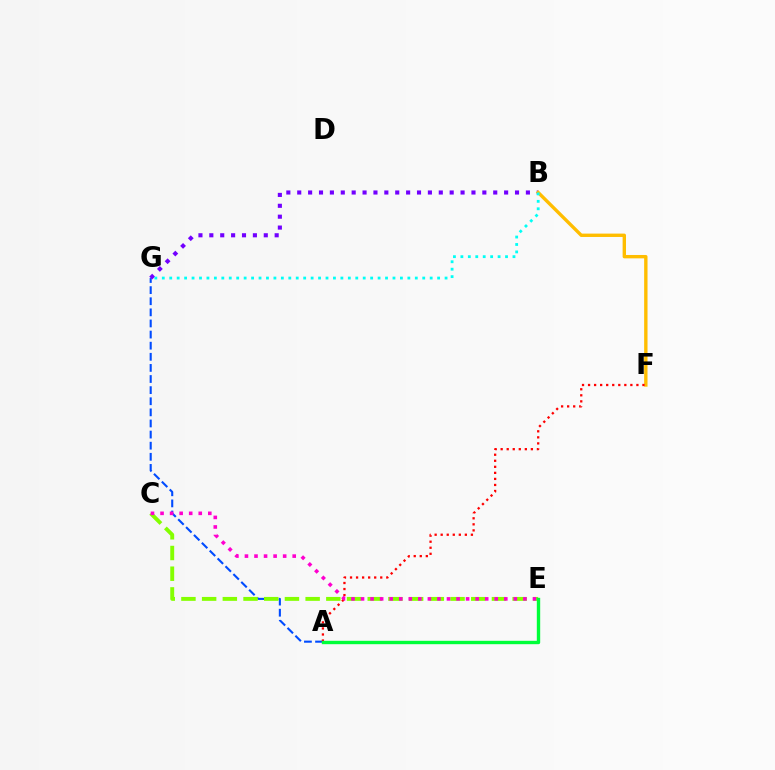{('A', 'G'): [{'color': '#004bff', 'line_style': 'dashed', 'thickness': 1.51}], ('C', 'E'): [{'color': '#84ff00', 'line_style': 'dashed', 'thickness': 2.81}, {'color': '#ff00cf', 'line_style': 'dotted', 'thickness': 2.6}], ('B', 'G'): [{'color': '#7200ff', 'line_style': 'dotted', 'thickness': 2.96}, {'color': '#00fff6', 'line_style': 'dotted', 'thickness': 2.02}], ('B', 'F'): [{'color': '#ffbd00', 'line_style': 'solid', 'thickness': 2.43}], ('A', 'F'): [{'color': '#ff0000', 'line_style': 'dotted', 'thickness': 1.64}], ('A', 'E'): [{'color': '#00ff39', 'line_style': 'solid', 'thickness': 2.44}]}